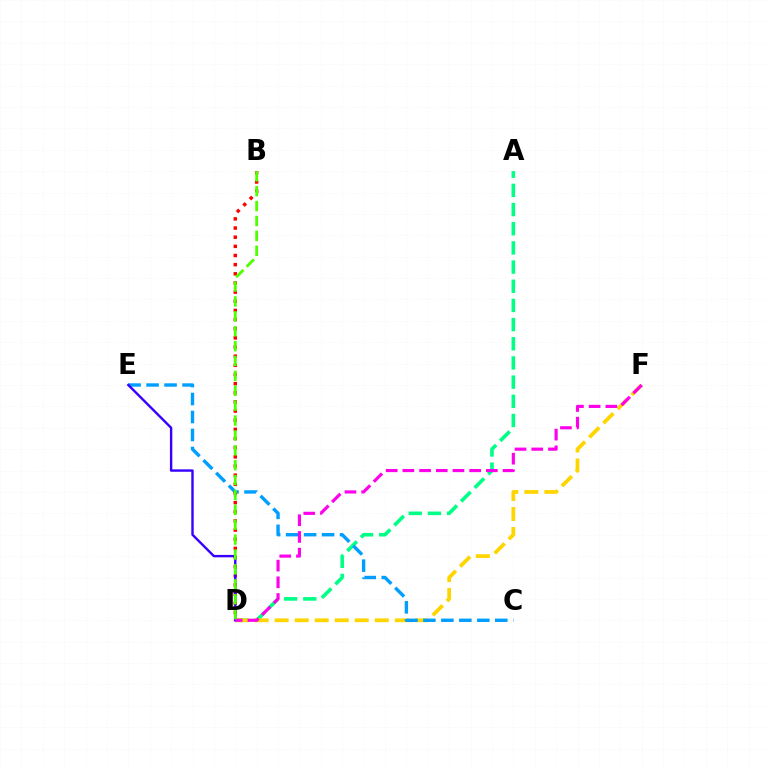{('A', 'D'): [{'color': '#00ff86', 'line_style': 'dashed', 'thickness': 2.6}], ('D', 'F'): [{'color': '#ffd500', 'line_style': 'dashed', 'thickness': 2.72}, {'color': '#ff00ed', 'line_style': 'dashed', 'thickness': 2.27}], ('C', 'E'): [{'color': '#009eff', 'line_style': 'dashed', 'thickness': 2.44}], ('B', 'D'): [{'color': '#ff0000', 'line_style': 'dotted', 'thickness': 2.49}, {'color': '#4fff00', 'line_style': 'dashed', 'thickness': 2.02}], ('D', 'E'): [{'color': '#3700ff', 'line_style': 'solid', 'thickness': 1.73}]}